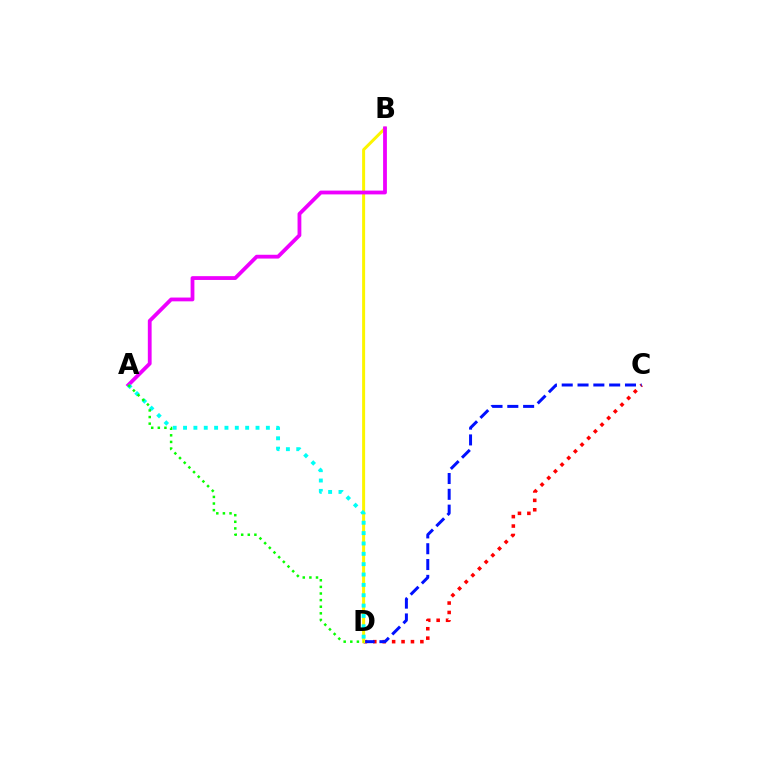{('C', 'D'): [{'color': '#ff0000', 'line_style': 'dotted', 'thickness': 2.56}, {'color': '#0010ff', 'line_style': 'dashed', 'thickness': 2.15}], ('B', 'D'): [{'color': '#fcf500', 'line_style': 'solid', 'thickness': 2.16}], ('A', 'B'): [{'color': '#ee00ff', 'line_style': 'solid', 'thickness': 2.74}], ('A', 'D'): [{'color': '#00fff6', 'line_style': 'dotted', 'thickness': 2.81}, {'color': '#08ff00', 'line_style': 'dotted', 'thickness': 1.8}]}